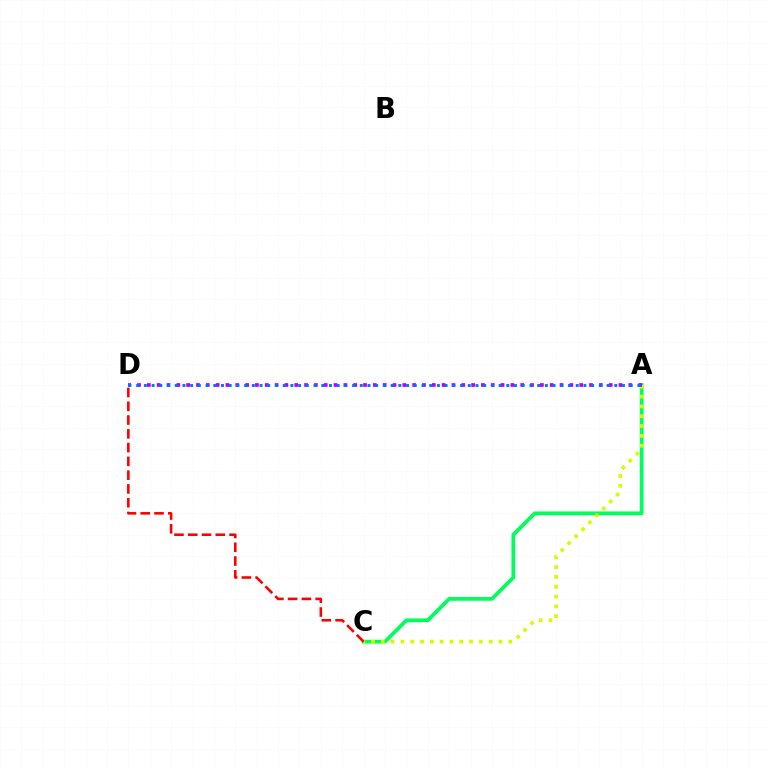{('A', 'C'): [{'color': '#00ff5c', 'line_style': 'solid', 'thickness': 2.7}, {'color': '#d1ff00', 'line_style': 'dotted', 'thickness': 2.66}], ('C', 'D'): [{'color': '#ff0000', 'line_style': 'dashed', 'thickness': 1.87}], ('A', 'D'): [{'color': '#b900ff', 'line_style': 'dotted', 'thickness': 2.67}, {'color': '#0074ff', 'line_style': 'dotted', 'thickness': 2.1}]}